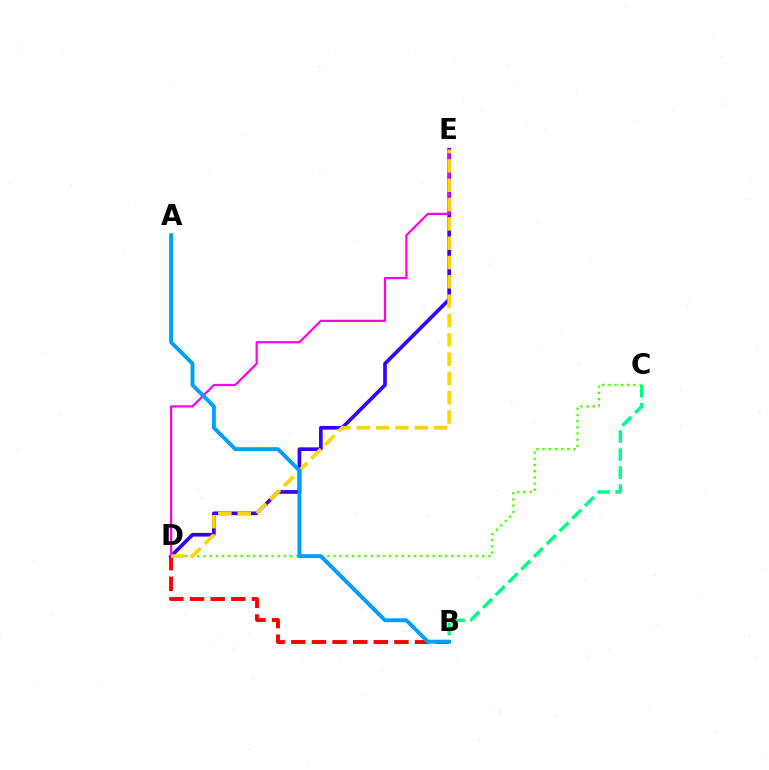{('B', 'D'): [{'color': '#ff0000', 'line_style': 'dashed', 'thickness': 2.8}], ('D', 'E'): [{'color': '#3700ff', 'line_style': 'solid', 'thickness': 2.65}, {'color': '#ff00ed', 'line_style': 'solid', 'thickness': 1.59}, {'color': '#ffd500', 'line_style': 'dashed', 'thickness': 2.62}], ('C', 'D'): [{'color': '#4fff00', 'line_style': 'dotted', 'thickness': 1.68}], ('B', 'C'): [{'color': '#00ff86', 'line_style': 'dashed', 'thickness': 2.45}], ('A', 'B'): [{'color': '#009eff', 'line_style': 'solid', 'thickness': 2.82}]}